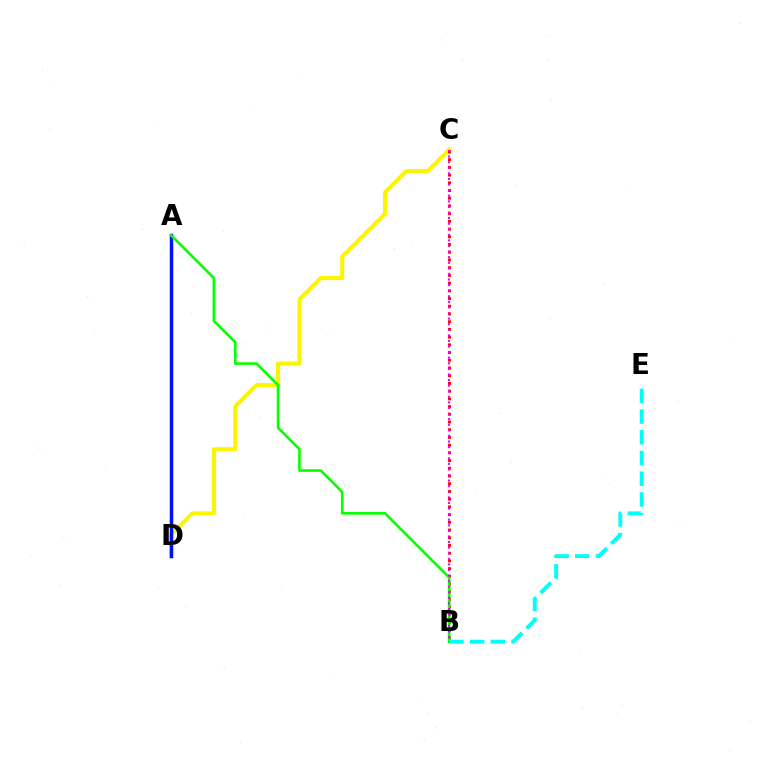{('C', 'D'): [{'color': '#fcf500', 'line_style': 'solid', 'thickness': 2.91}], ('A', 'D'): [{'color': '#0010ff', 'line_style': 'solid', 'thickness': 2.51}], ('B', 'C'): [{'color': '#ff0000', 'line_style': 'dotted', 'thickness': 2.1}, {'color': '#ee00ff', 'line_style': 'dotted', 'thickness': 1.52}], ('A', 'B'): [{'color': '#08ff00', 'line_style': 'solid', 'thickness': 1.89}], ('B', 'E'): [{'color': '#00fff6', 'line_style': 'dashed', 'thickness': 2.81}]}